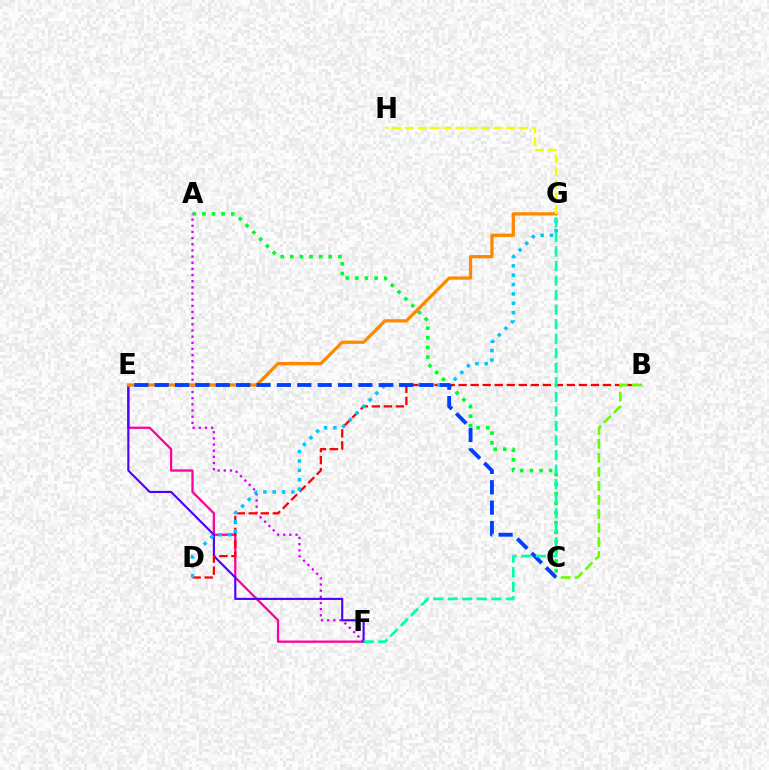{('E', 'F'): [{'color': '#ff00a0', 'line_style': 'solid', 'thickness': 1.64}, {'color': '#4f00ff', 'line_style': 'solid', 'thickness': 1.54}], ('A', 'C'): [{'color': '#00ff27', 'line_style': 'dotted', 'thickness': 2.61}], ('A', 'F'): [{'color': '#d600ff', 'line_style': 'dotted', 'thickness': 1.67}], ('B', 'D'): [{'color': '#ff0000', 'line_style': 'dashed', 'thickness': 1.63}], ('D', 'G'): [{'color': '#00c7ff', 'line_style': 'dotted', 'thickness': 2.54}], ('E', 'G'): [{'color': '#ff8800', 'line_style': 'solid', 'thickness': 2.34}], ('C', 'E'): [{'color': '#003fff', 'line_style': 'dashed', 'thickness': 2.77}], ('G', 'H'): [{'color': '#eeff00', 'line_style': 'dashed', 'thickness': 1.72}], ('B', 'C'): [{'color': '#66ff00', 'line_style': 'dashed', 'thickness': 1.91}], ('F', 'G'): [{'color': '#00ffaf', 'line_style': 'dashed', 'thickness': 1.98}]}